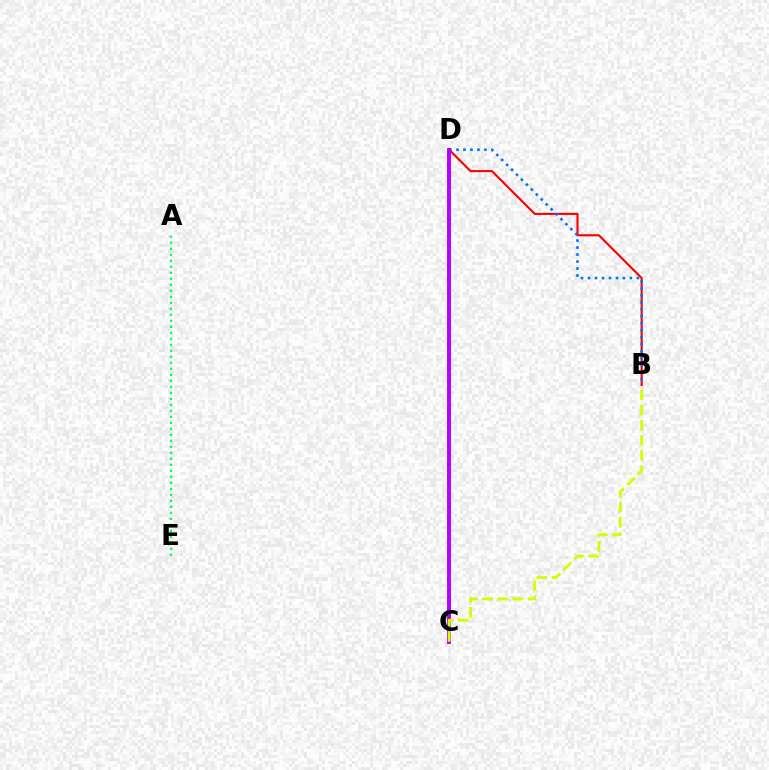{('A', 'E'): [{'color': '#00ff5c', 'line_style': 'dotted', 'thickness': 1.63}], ('B', 'D'): [{'color': '#ff0000', 'line_style': 'solid', 'thickness': 1.53}, {'color': '#0074ff', 'line_style': 'dotted', 'thickness': 1.9}], ('C', 'D'): [{'color': '#b900ff', 'line_style': 'solid', 'thickness': 2.85}], ('B', 'C'): [{'color': '#d1ff00', 'line_style': 'dashed', 'thickness': 2.06}]}